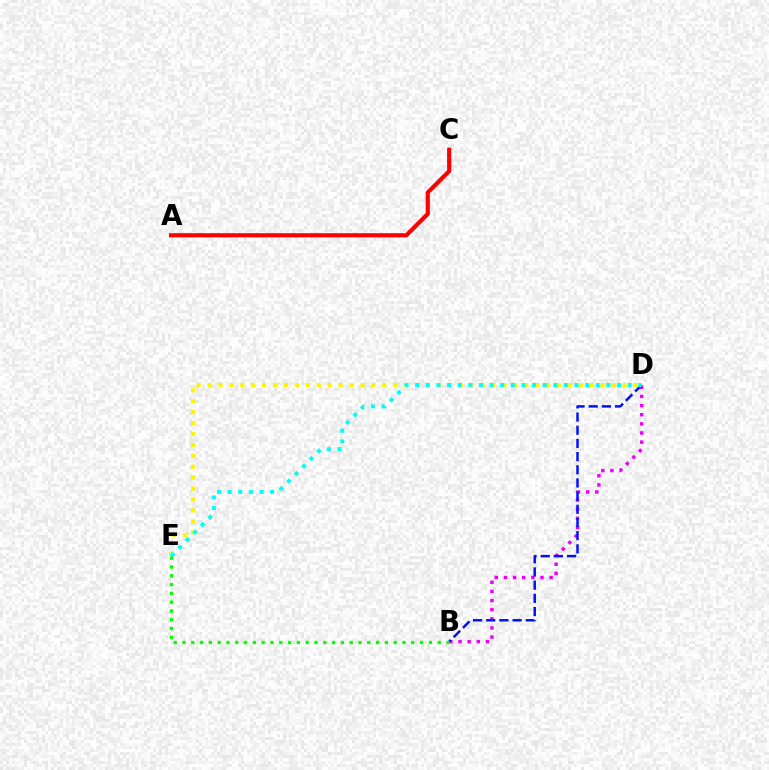{('D', 'E'): [{'color': '#fcf500', 'line_style': 'dotted', 'thickness': 2.97}, {'color': '#00fff6', 'line_style': 'dotted', 'thickness': 2.89}], ('B', 'D'): [{'color': '#ee00ff', 'line_style': 'dotted', 'thickness': 2.48}, {'color': '#0010ff', 'line_style': 'dashed', 'thickness': 1.79}], ('A', 'C'): [{'color': '#ff0000', 'line_style': 'solid', 'thickness': 2.98}], ('B', 'E'): [{'color': '#08ff00', 'line_style': 'dotted', 'thickness': 2.39}]}